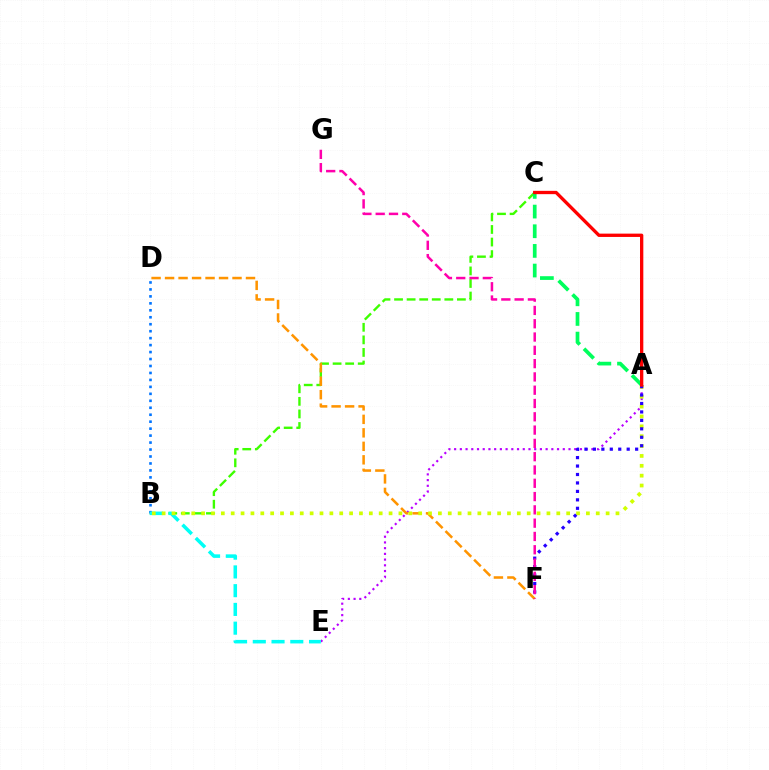{('B', 'C'): [{'color': '#3dff00', 'line_style': 'dashed', 'thickness': 1.71}], ('B', 'D'): [{'color': '#0074ff', 'line_style': 'dotted', 'thickness': 1.89}], ('A', 'C'): [{'color': '#00ff5c', 'line_style': 'dashed', 'thickness': 2.67}, {'color': '#ff0000', 'line_style': 'solid', 'thickness': 2.39}], ('A', 'E'): [{'color': '#b900ff', 'line_style': 'dotted', 'thickness': 1.55}], ('D', 'F'): [{'color': '#ff9400', 'line_style': 'dashed', 'thickness': 1.83}], ('B', 'E'): [{'color': '#00fff6', 'line_style': 'dashed', 'thickness': 2.55}], ('A', 'B'): [{'color': '#d1ff00', 'line_style': 'dotted', 'thickness': 2.68}], ('A', 'F'): [{'color': '#2500ff', 'line_style': 'dotted', 'thickness': 2.3}], ('F', 'G'): [{'color': '#ff00ac', 'line_style': 'dashed', 'thickness': 1.81}]}